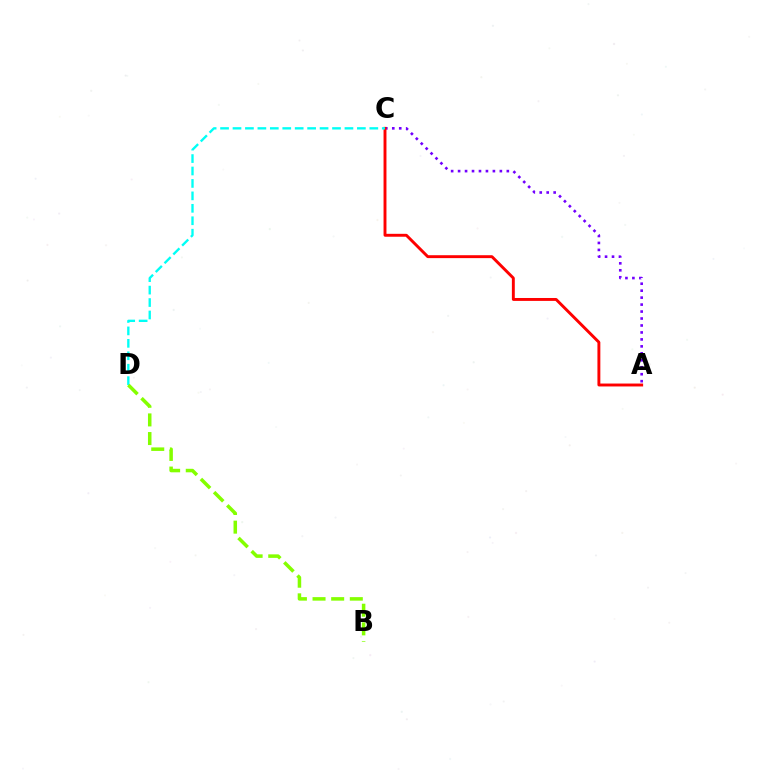{('A', 'C'): [{'color': '#7200ff', 'line_style': 'dotted', 'thickness': 1.89}, {'color': '#ff0000', 'line_style': 'solid', 'thickness': 2.1}], ('C', 'D'): [{'color': '#00fff6', 'line_style': 'dashed', 'thickness': 1.69}], ('B', 'D'): [{'color': '#84ff00', 'line_style': 'dashed', 'thickness': 2.53}]}